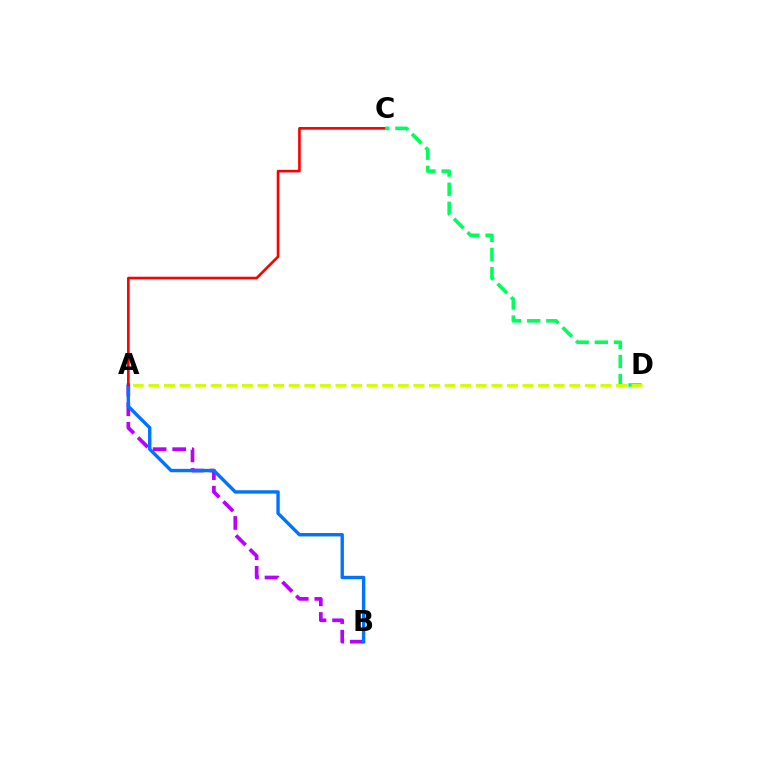{('A', 'B'): [{'color': '#b900ff', 'line_style': 'dashed', 'thickness': 2.66}, {'color': '#0074ff', 'line_style': 'solid', 'thickness': 2.44}], ('A', 'C'): [{'color': '#ff0000', 'line_style': 'solid', 'thickness': 1.91}], ('C', 'D'): [{'color': '#00ff5c', 'line_style': 'dashed', 'thickness': 2.6}], ('A', 'D'): [{'color': '#d1ff00', 'line_style': 'dashed', 'thickness': 2.12}]}